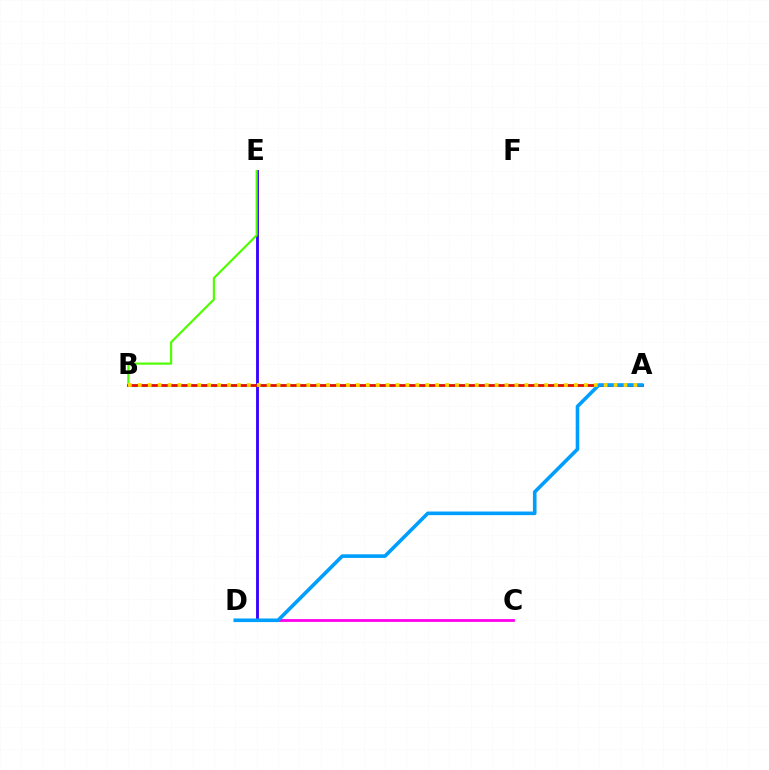{('C', 'D'): [{'color': '#ff00ed', 'line_style': 'solid', 'thickness': 2.02}], ('A', 'B'): [{'color': '#00ff86', 'line_style': 'solid', 'thickness': 2.2}, {'color': '#ff0000', 'line_style': 'solid', 'thickness': 1.87}, {'color': '#ffd500', 'line_style': 'dotted', 'thickness': 2.69}], ('D', 'E'): [{'color': '#3700ff', 'line_style': 'solid', 'thickness': 2.05}], ('B', 'E'): [{'color': '#4fff00', 'line_style': 'solid', 'thickness': 1.57}], ('A', 'D'): [{'color': '#009eff', 'line_style': 'solid', 'thickness': 2.6}]}